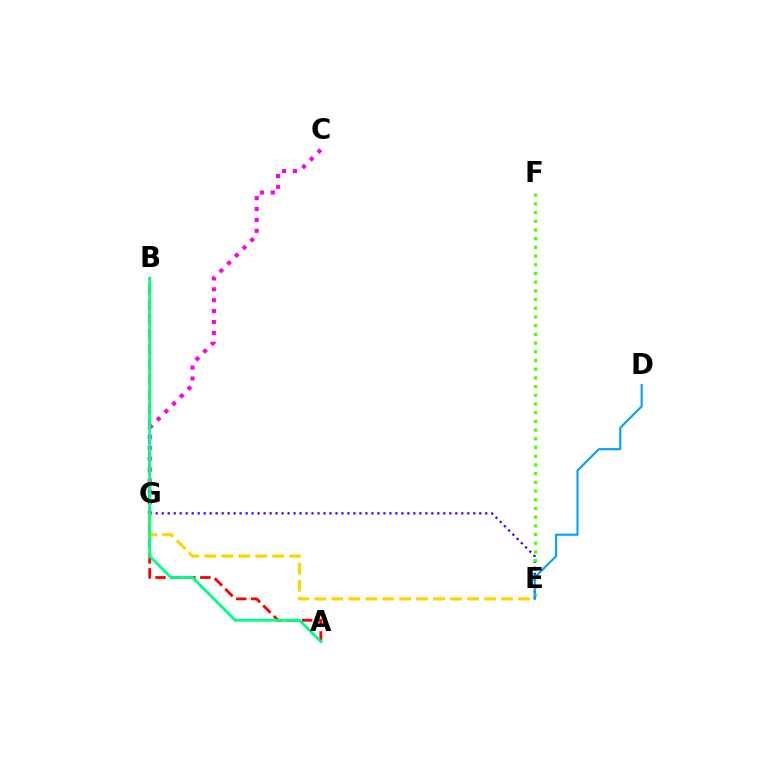{('E', 'G'): [{'color': '#3700ff', 'line_style': 'dotted', 'thickness': 1.63}, {'color': '#ffd500', 'line_style': 'dashed', 'thickness': 2.31}], ('A', 'B'): [{'color': '#ff0000', 'line_style': 'dashed', 'thickness': 2.03}, {'color': '#00ff86', 'line_style': 'solid', 'thickness': 2.08}], ('E', 'F'): [{'color': '#4fff00', 'line_style': 'dotted', 'thickness': 2.36}], ('C', 'G'): [{'color': '#ff00ed', 'line_style': 'dotted', 'thickness': 2.96}], ('D', 'E'): [{'color': '#009eff', 'line_style': 'solid', 'thickness': 1.52}]}